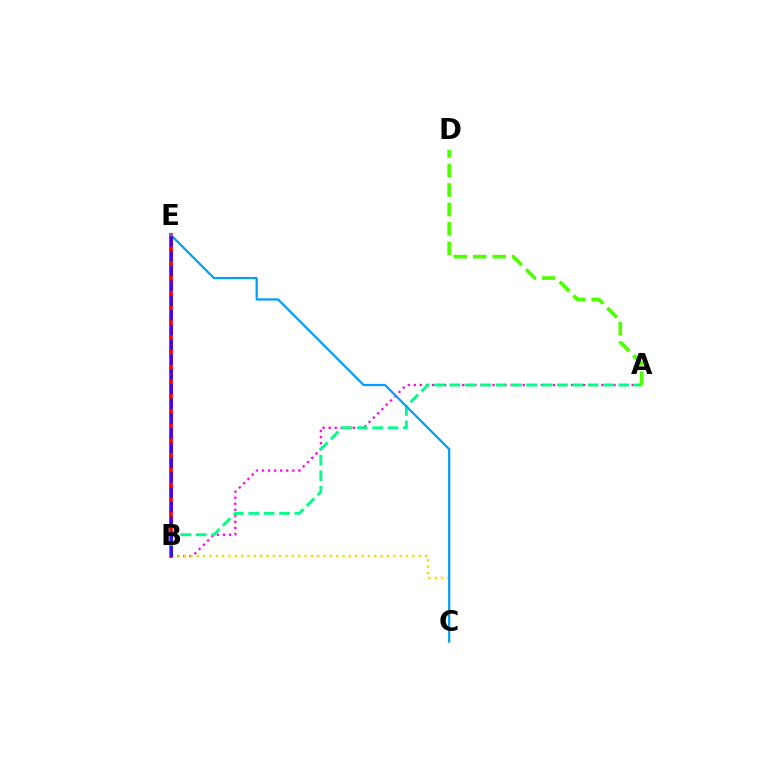{('A', 'B'): [{'color': '#ff00ed', 'line_style': 'dotted', 'thickness': 1.64}, {'color': '#00ff86', 'line_style': 'dashed', 'thickness': 2.09}], ('B', 'C'): [{'color': '#ffd500', 'line_style': 'dotted', 'thickness': 1.72}], ('B', 'E'): [{'color': '#ff0000', 'line_style': 'solid', 'thickness': 2.69}, {'color': '#3700ff', 'line_style': 'dashed', 'thickness': 2.01}], ('A', 'D'): [{'color': '#4fff00', 'line_style': 'dashed', 'thickness': 2.64}], ('C', 'E'): [{'color': '#009eff', 'line_style': 'solid', 'thickness': 1.6}]}